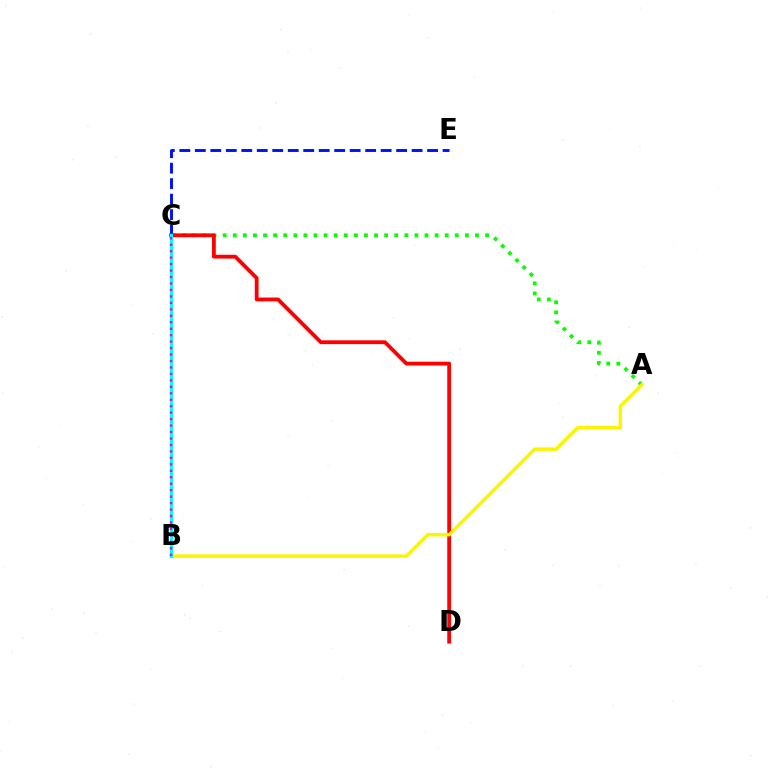{('A', 'C'): [{'color': '#08ff00', 'line_style': 'dotted', 'thickness': 2.74}], ('C', 'E'): [{'color': '#0010ff', 'line_style': 'dashed', 'thickness': 2.1}], ('C', 'D'): [{'color': '#ff0000', 'line_style': 'solid', 'thickness': 2.74}], ('A', 'B'): [{'color': '#fcf500', 'line_style': 'solid', 'thickness': 2.51}], ('B', 'C'): [{'color': '#00fff6', 'line_style': 'solid', 'thickness': 2.2}, {'color': '#ee00ff', 'line_style': 'dotted', 'thickness': 1.75}]}